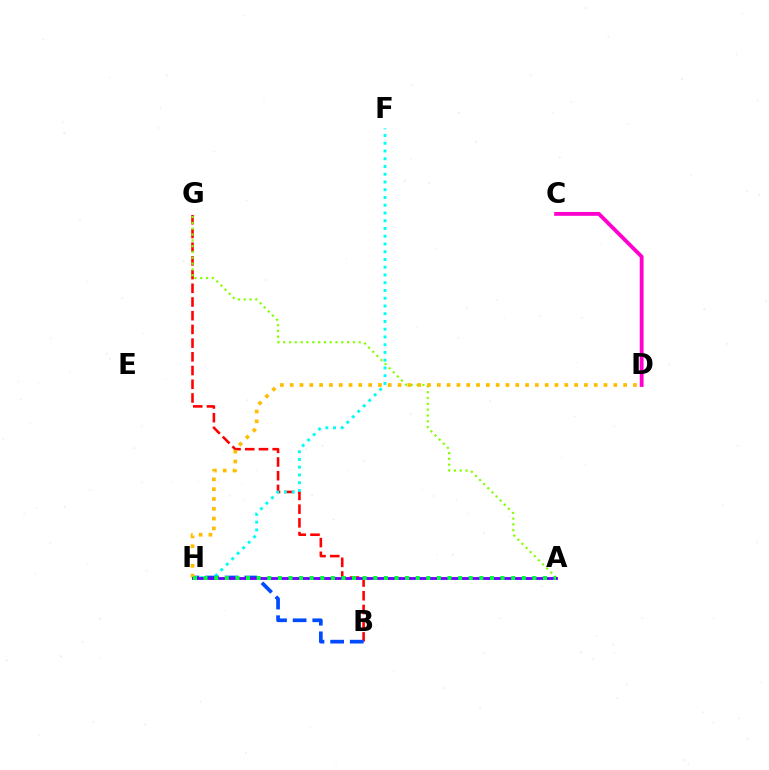{('B', 'G'): [{'color': '#ff0000', 'line_style': 'dashed', 'thickness': 1.86}], ('A', 'G'): [{'color': '#84ff00', 'line_style': 'dotted', 'thickness': 1.58}], ('F', 'H'): [{'color': '#00fff6', 'line_style': 'dotted', 'thickness': 2.11}], ('C', 'D'): [{'color': '#ff00cf', 'line_style': 'solid', 'thickness': 2.76}], ('B', 'H'): [{'color': '#004bff', 'line_style': 'dashed', 'thickness': 2.67}], ('D', 'H'): [{'color': '#ffbd00', 'line_style': 'dotted', 'thickness': 2.66}], ('A', 'H'): [{'color': '#7200ff', 'line_style': 'solid', 'thickness': 2.05}, {'color': '#00ff39', 'line_style': 'dotted', 'thickness': 2.88}]}